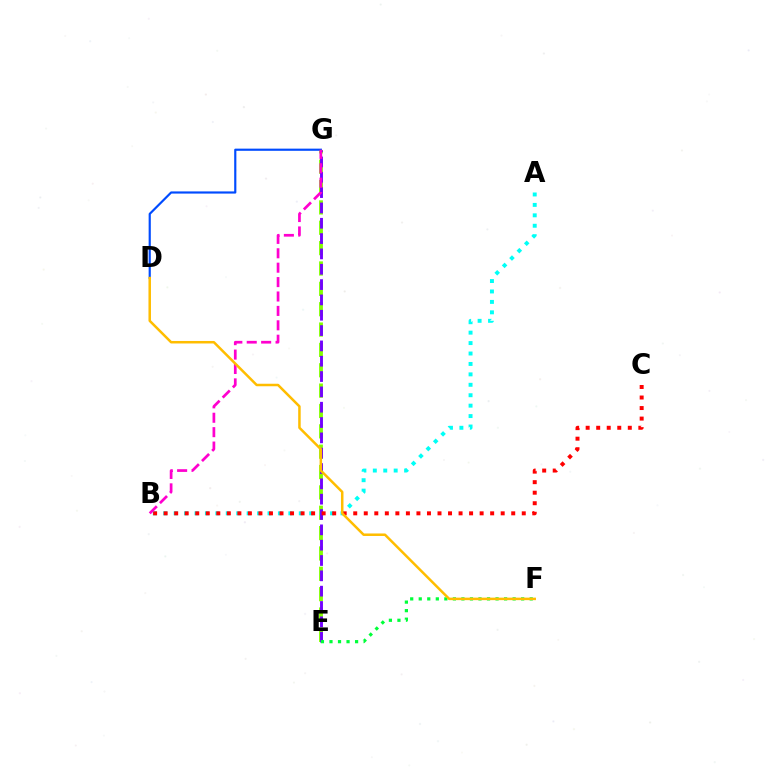{('E', 'G'): [{'color': '#84ff00', 'line_style': 'dashed', 'thickness': 2.77}, {'color': '#7200ff', 'line_style': 'dashed', 'thickness': 2.08}], ('A', 'B'): [{'color': '#00fff6', 'line_style': 'dotted', 'thickness': 2.83}], ('B', 'C'): [{'color': '#ff0000', 'line_style': 'dotted', 'thickness': 2.86}], ('E', 'F'): [{'color': '#00ff39', 'line_style': 'dotted', 'thickness': 2.32}], ('D', 'G'): [{'color': '#004bff', 'line_style': 'solid', 'thickness': 1.56}], ('B', 'G'): [{'color': '#ff00cf', 'line_style': 'dashed', 'thickness': 1.96}], ('D', 'F'): [{'color': '#ffbd00', 'line_style': 'solid', 'thickness': 1.8}]}